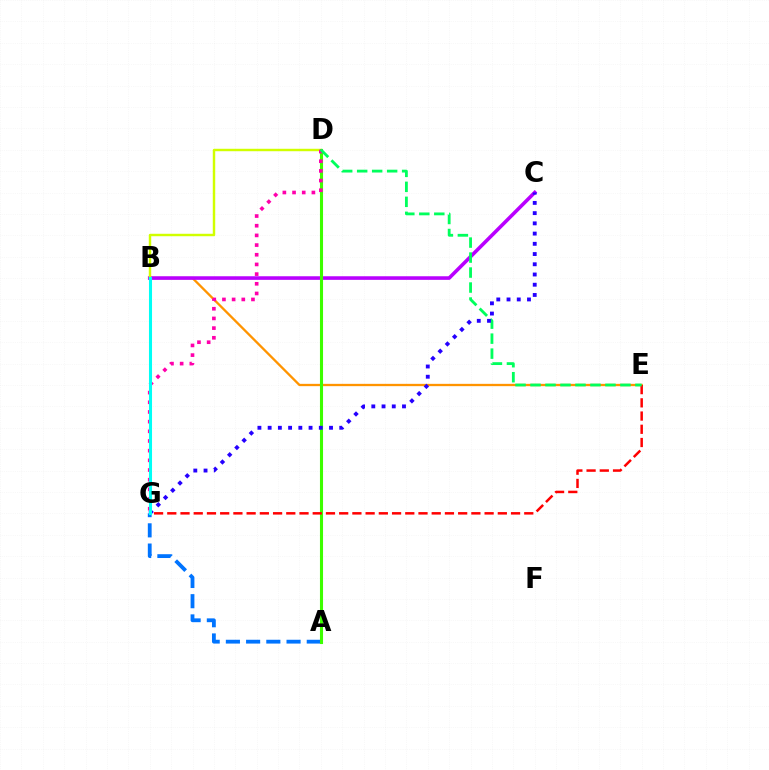{('B', 'E'): [{'color': '#ff9400', 'line_style': 'solid', 'thickness': 1.66}], ('B', 'C'): [{'color': '#b900ff', 'line_style': 'solid', 'thickness': 2.59}], ('B', 'D'): [{'color': '#d1ff00', 'line_style': 'solid', 'thickness': 1.75}], ('A', 'G'): [{'color': '#0074ff', 'line_style': 'dashed', 'thickness': 2.75}], ('A', 'D'): [{'color': '#3dff00', 'line_style': 'solid', 'thickness': 2.22}], ('E', 'G'): [{'color': '#ff0000', 'line_style': 'dashed', 'thickness': 1.8}], ('D', 'G'): [{'color': '#ff00ac', 'line_style': 'dotted', 'thickness': 2.63}], ('D', 'E'): [{'color': '#00ff5c', 'line_style': 'dashed', 'thickness': 2.04}], ('C', 'G'): [{'color': '#2500ff', 'line_style': 'dotted', 'thickness': 2.78}], ('B', 'G'): [{'color': '#00fff6', 'line_style': 'solid', 'thickness': 2.2}]}